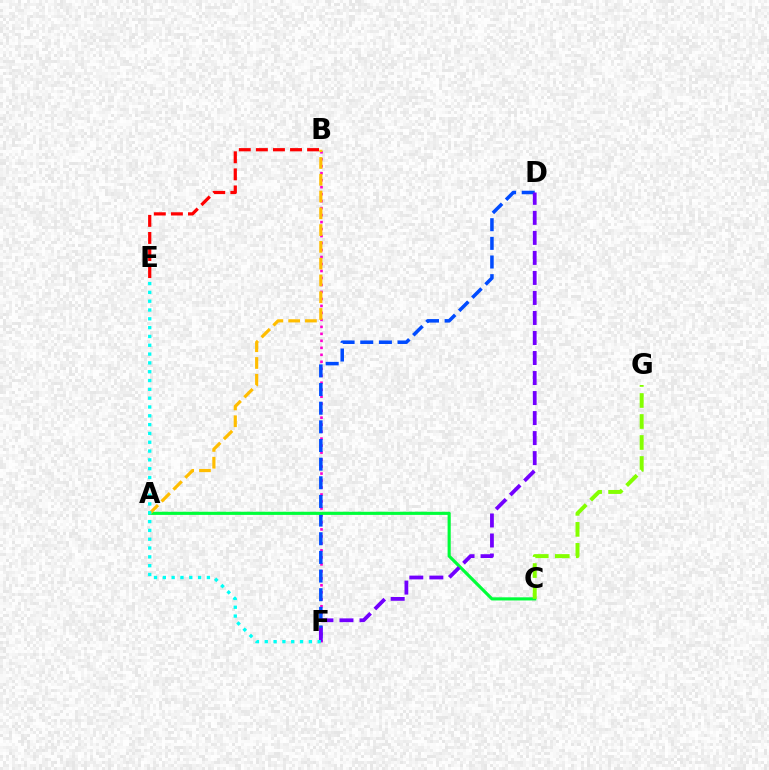{('B', 'F'): [{'color': '#ff00cf', 'line_style': 'dotted', 'thickness': 1.9}], ('B', 'E'): [{'color': '#ff0000', 'line_style': 'dashed', 'thickness': 2.32}], ('D', 'F'): [{'color': '#004bff', 'line_style': 'dashed', 'thickness': 2.53}, {'color': '#7200ff', 'line_style': 'dashed', 'thickness': 2.72}], ('A', 'C'): [{'color': '#00ff39', 'line_style': 'solid', 'thickness': 2.26}], ('A', 'B'): [{'color': '#ffbd00', 'line_style': 'dashed', 'thickness': 2.28}], ('C', 'G'): [{'color': '#84ff00', 'line_style': 'dashed', 'thickness': 2.85}], ('E', 'F'): [{'color': '#00fff6', 'line_style': 'dotted', 'thickness': 2.4}]}